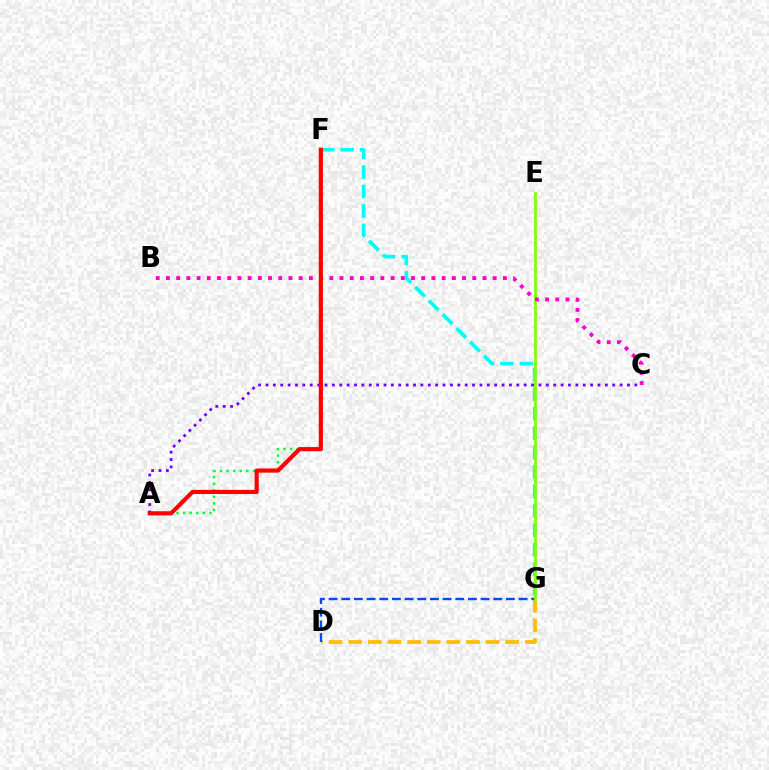{('D', 'G'): [{'color': '#ffbd00', 'line_style': 'dashed', 'thickness': 2.67}, {'color': '#004bff', 'line_style': 'dashed', 'thickness': 1.72}], ('A', 'F'): [{'color': '#00ff39', 'line_style': 'dotted', 'thickness': 1.79}, {'color': '#ff0000', 'line_style': 'solid', 'thickness': 2.98}], ('F', 'G'): [{'color': '#00fff6', 'line_style': 'dashed', 'thickness': 2.64}], ('E', 'G'): [{'color': '#84ff00', 'line_style': 'solid', 'thickness': 1.98}], ('A', 'C'): [{'color': '#7200ff', 'line_style': 'dotted', 'thickness': 2.0}], ('B', 'C'): [{'color': '#ff00cf', 'line_style': 'dotted', 'thickness': 2.77}]}